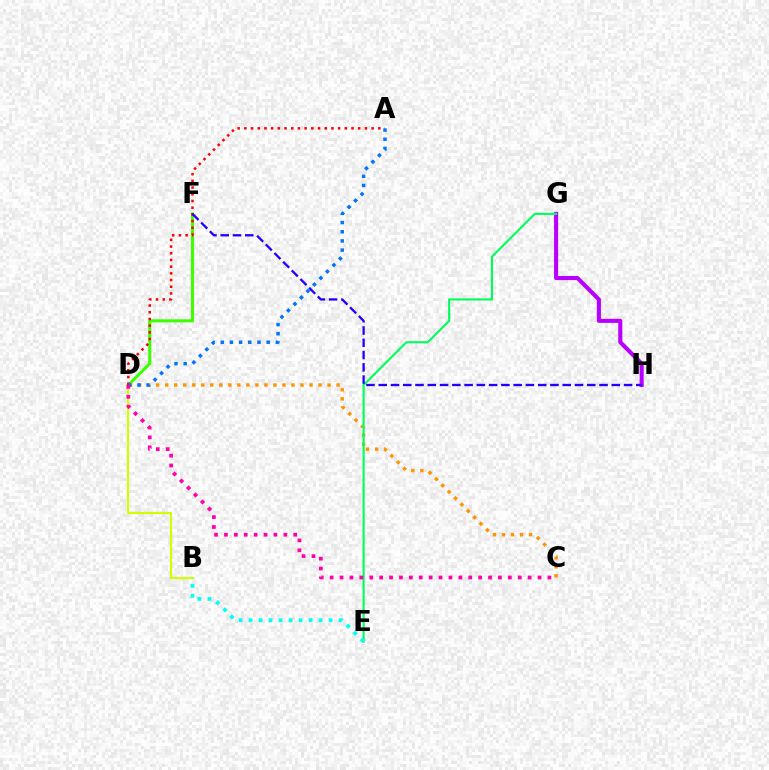{('B', 'D'): [{'color': '#d1ff00', 'line_style': 'solid', 'thickness': 1.54}], ('D', 'F'): [{'color': '#3dff00', 'line_style': 'solid', 'thickness': 2.21}], ('C', 'D'): [{'color': '#ff9400', 'line_style': 'dotted', 'thickness': 2.45}, {'color': '#ff00ac', 'line_style': 'dotted', 'thickness': 2.69}], ('G', 'H'): [{'color': '#b900ff', 'line_style': 'solid', 'thickness': 2.94}], ('E', 'G'): [{'color': '#00ff5c', 'line_style': 'solid', 'thickness': 1.53}], ('A', 'D'): [{'color': '#ff0000', 'line_style': 'dotted', 'thickness': 1.82}, {'color': '#0074ff', 'line_style': 'dotted', 'thickness': 2.5}], ('F', 'H'): [{'color': '#2500ff', 'line_style': 'dashed', 'thickness': 1.67}], ('B', 'E'): [{'color': '#00fff6', 'line_style': 'dotted', 'thickness': 2.72}]}